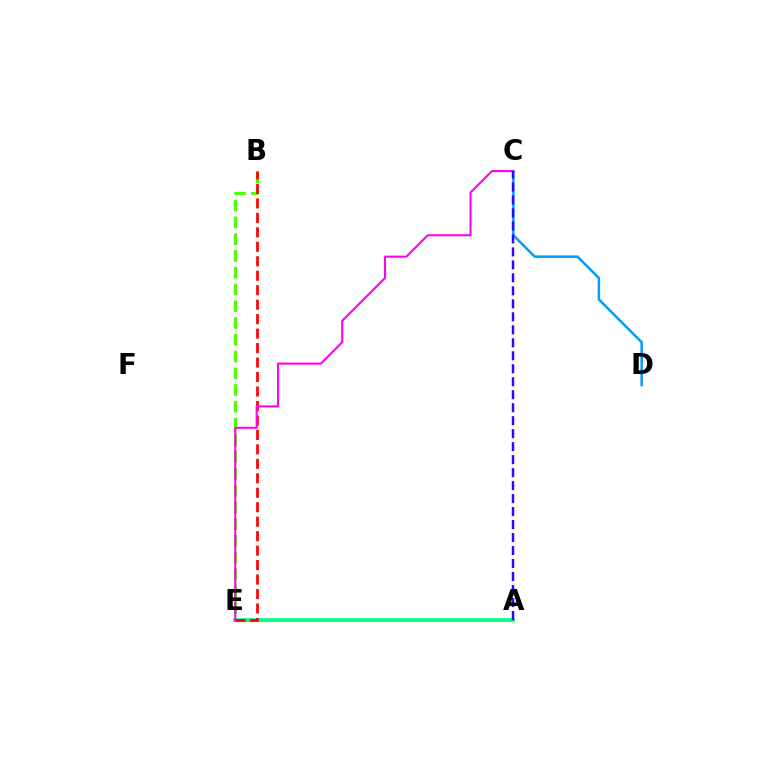{('A', 'E'): [{'color': '#ffd500', 'line_style': 'solid', 'thickness': 2.2}, {'color': '#00ff86', 'line_style': 'solid', 'thickness': 2.61}], ('B', 'E'): [{'color': '#4fff00', 'line_style': 'dashed', 'thickness': 2.28}, {'color': '#ff0000', 'line_style': 'dashed', 'thickness': 1.97}], ('C', 'D'): [{'color': '#009eff', 'line_style': 'solid', 'thickness': 1.82}], ('C', 'E'): [{'color': '#ff00ed', 'line_style': 'solid', 'thickness': 1.51}], ('A', 'C'): [{'color': '#3700ff', 'line_style': 'dashed', 'thickness': 1.76}]}